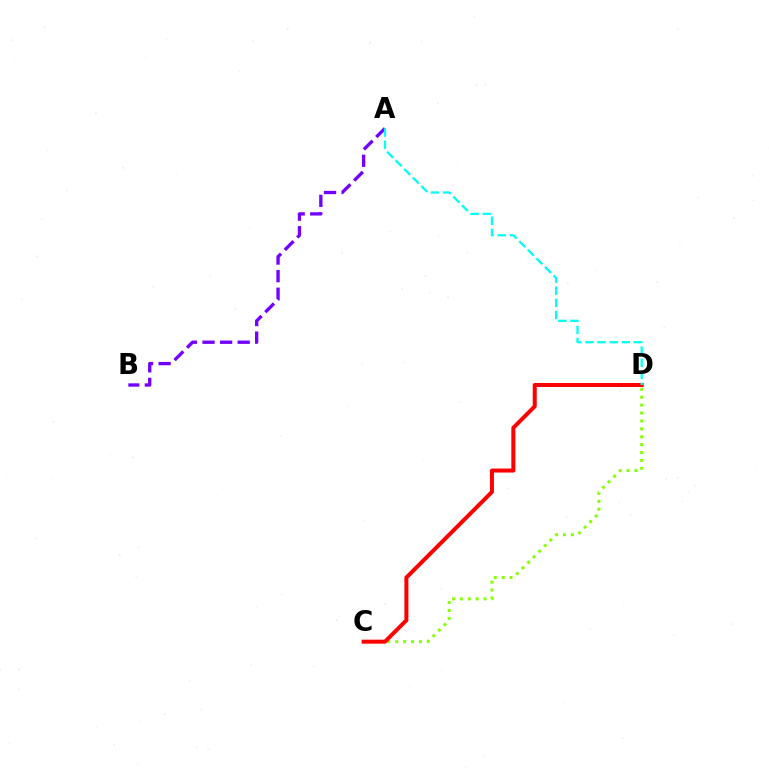{('C', 'D'): [{'color': '#84ff00', 'line_style': 'dotted', 'thickness': 2.15}, {'color': '#ff0000', 'line_style': 'solid', 'thickness': 2.88}], ('A', 'B'): [{'color': '#7200ff', 'line_style': 'dashed', 'thickness': 2.39}], ('A', 'D'): [{'color': '#00fff6', 'line_style': 'dashed', 'thickness': 1.65}]}